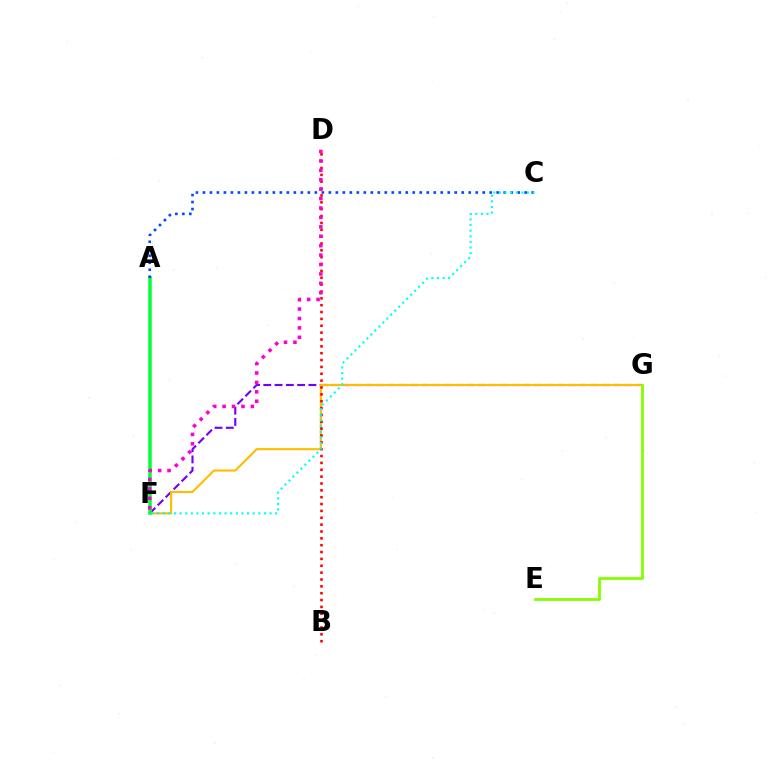{('F', 'G'): [{'color': '#7200ff', 'line_style': 'dashed', 'thickness': 1.53}, {'color': '#ffbd00', 'line_style': 'solid', 'thickness': 1.53}], ('B', 'D'): [{'color': '#ff0000', 'line_style': 'dotted', 'thickness': 1.86}], ('A', 'F'): [{'color': '#00ff39', 'line_style': 'solid', 'thickness': 2.52}], ('A', 'C'): [{'color': '#004bff', 'line_style': 'dotted', 'thickness': 1.9}], ('D', 'F'): [{'color': '#ff00cf', 'line_style': 'dotted', 'thickness': 2.56}], ('C', 'F'): [{'color': '#00fff6', 'line_style': 'dotted', 'thickness': 1.53}], ('E', 'G'): [{'color': '#84ff00', 'line_style': 'solid', 'thickness': 2.03}]}